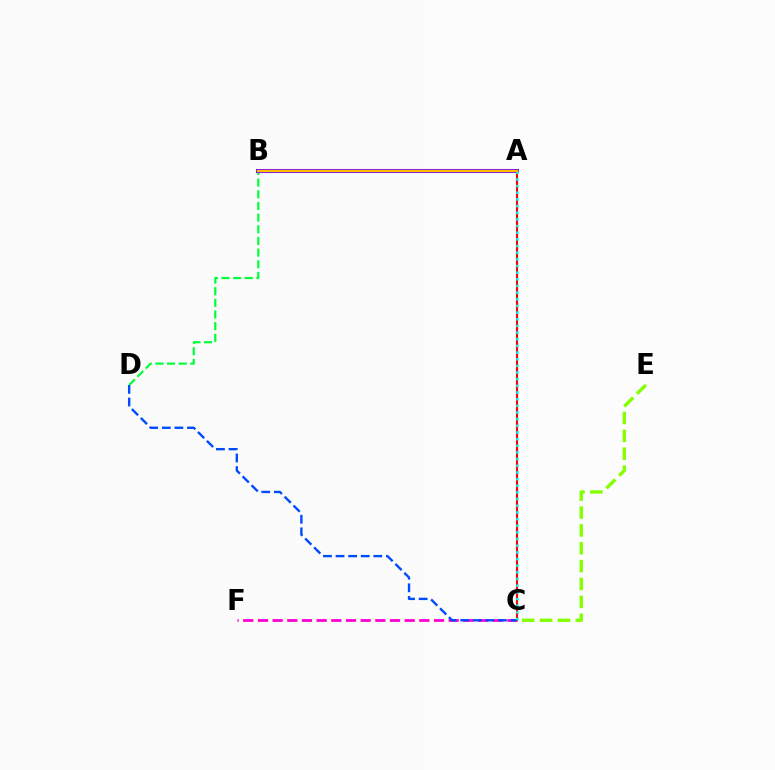{('B', 'D'): [{'color': '#00ff39', 'line_style': 'dashed', 'thickness': 1.58}], ('C', 'F'): [{'color': '#ff00cf', 'line_style': 'dashed', 'thickness': 1.99}], ('A', 'B'): [{'color': '#7200ff', 'line_style': 'solid', 'thickness': 2.91}, {'color': '#ffbd00', 'line_style': 'solid', 'thickness': 1.7}], ('C', 'E'): [{'color': '#84ff00', 'line_style': 'dashed', 'thickness': 2.43}], ('A', 'C'): [{'color': '#ff0000', 'line_style': 'solid', 'thickness': 1.52}, {'color': '#00fff6', 'line_style': 'dotted', 'thickness': 1.81}], ('C', 'D'): [{'color': '#004bff', 'line_style': 'dashed', 'thickness': 1.71}]}